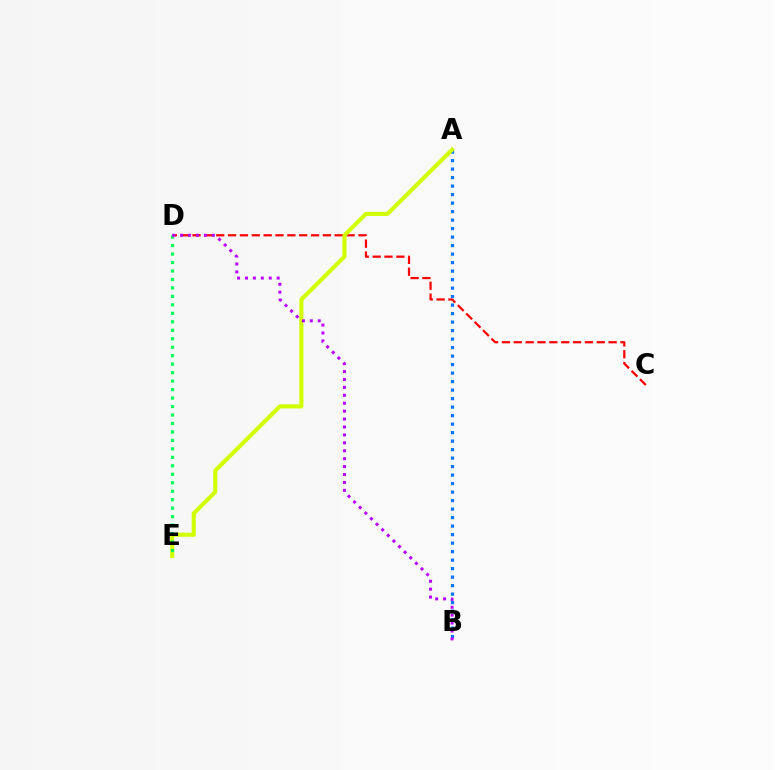{('A', 'B'): [{'color': '#0074ff', 'line_style': 'dotted', 'thickness': 2.31}], ('C', 'D'): [{'color': '#ff0000', 'line_style': 'dashed', 'thickness': 1.61}], ('A', 'E'): [{'color': '#d1ff00', 'line_style': 'solid', 'thickness': 2.96}], ('D', 'E'): [{'color': '#00ff5c', 'line_style': 'dotted', 'thickness': 2.3}], ('B', 'D'): [{'color': '#b900ff', 'line_style': 'dotted', 'thickness': 2.15}]}